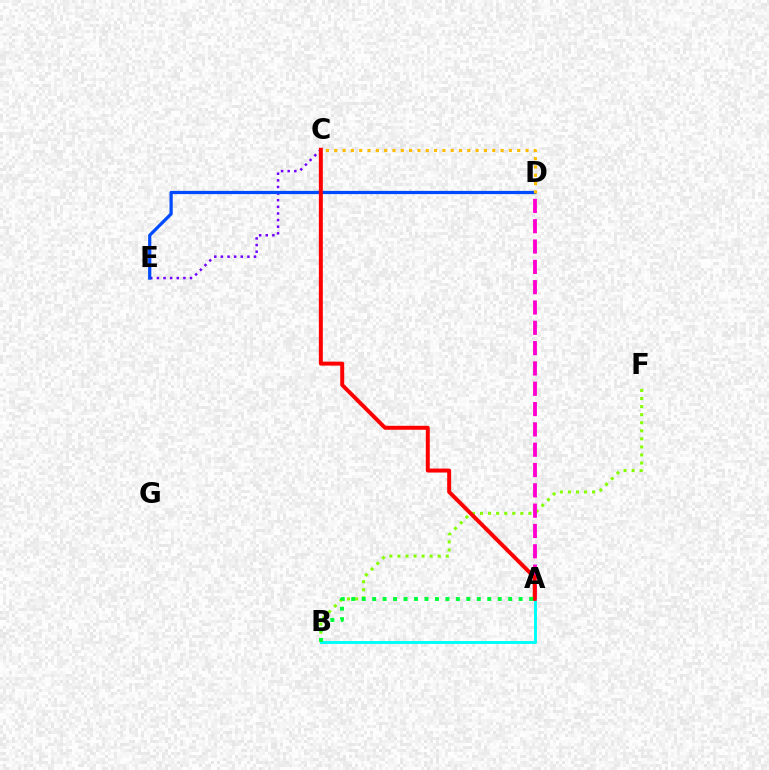{('C', 'E'): [{'color': '#7200ff', 'line_style': 'dotted', 'thickness': 1.8}], ('D', 'E'): [{'color': '#004bff', 'line_style': 'solid', 'thickness': 2.32}], ('A', 'B'): [{'color': '#00fff6', 'line_style': 'solid', 'thickness': 2.13}, {'color': '#00ff39', 'line_style': 'dotted', 'thickness': 2.84}], ('C', 'D'): [{'color': '#ffbd00', 'line_style': 'dotted', 'thickness': 2.26}], ('B', 'F'): [{'color': '#84ff00', 'line_style': 'dotted', 'thickness': 2.19}], ('A', 'D'): [{'color': '#ff00cf', 'line_style': 'dashed', 'thickness': 2.76}], ('A', 'C'): [{'color': '#ff0000', 'line_style': 'solid', 'thickness': 2.86}]}